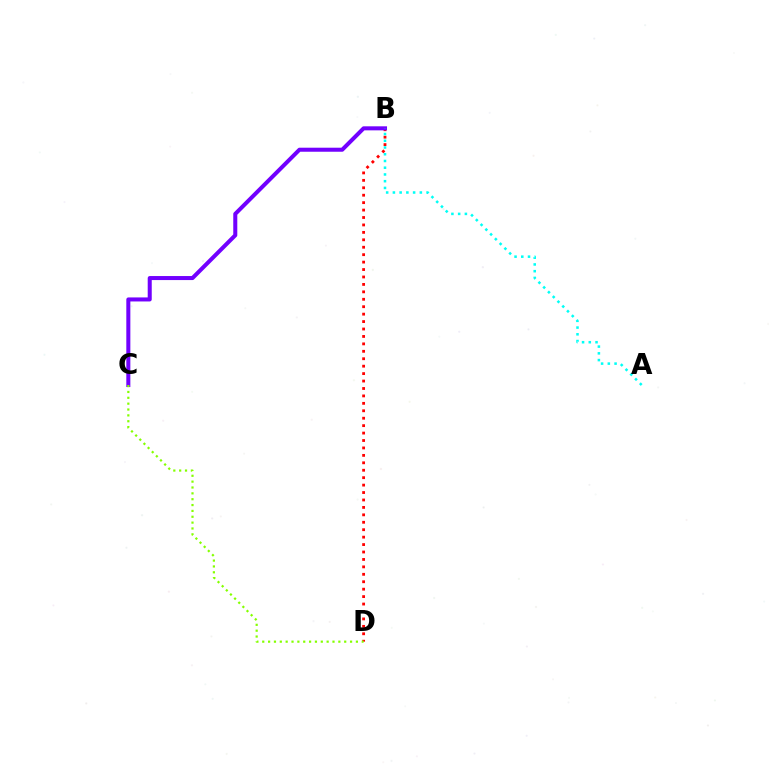{('B', 'D'): [{'color': '#ff0000', 'line_style': 'dotted', 'thickness': 2.02}], ('B', 'C'): [{'color': '#7200ff', 'line_style': 'solid', 'thickness': 2.9}], ('C', 'D'): [{'color': '#84ff00', 'line_style': 'dotted', 'thickness': 1.59}], ('A', 'B'): [{'color': '#00fff6', 'line_style': 'dotted', 'thickness': 1.83}]}